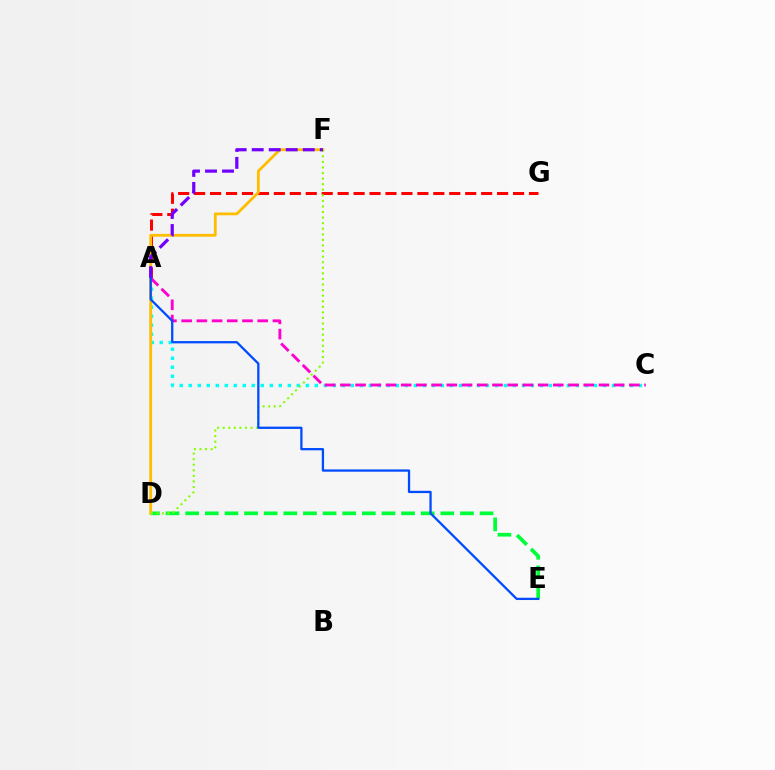{('A', 'G'): [{'color': '#ff0000', 'line_style': 'dashed', 'thickness': 2.17}], ('A', 'C'): [{'color': '#00fff6', 'line_style': 'dotted', 'thickness': 2.45}, {'color': '#ff00cf', 'line_style': 'dashed', 'thickness': 2.07}], ('D', 'E'): [{'color': '#00ff39', 'line_style': 'dashed', 'thickness': 2.67}], ('D', 'F'): [{'color': '#ffbd00', 'line_style': 'solid', 'thickness': 2.01}, {'color': '#84ff00', 'line_style': 'dotted', 'thickness': 1.51}], ('A', 'F'): [{'color': '#7200ff', 'line_style': 'dashed', 'thickness': 2.31}], ('A', 'E'): [{'color': '#004bff', 'line_style': 'solid', 'thickness': 1.64}]}